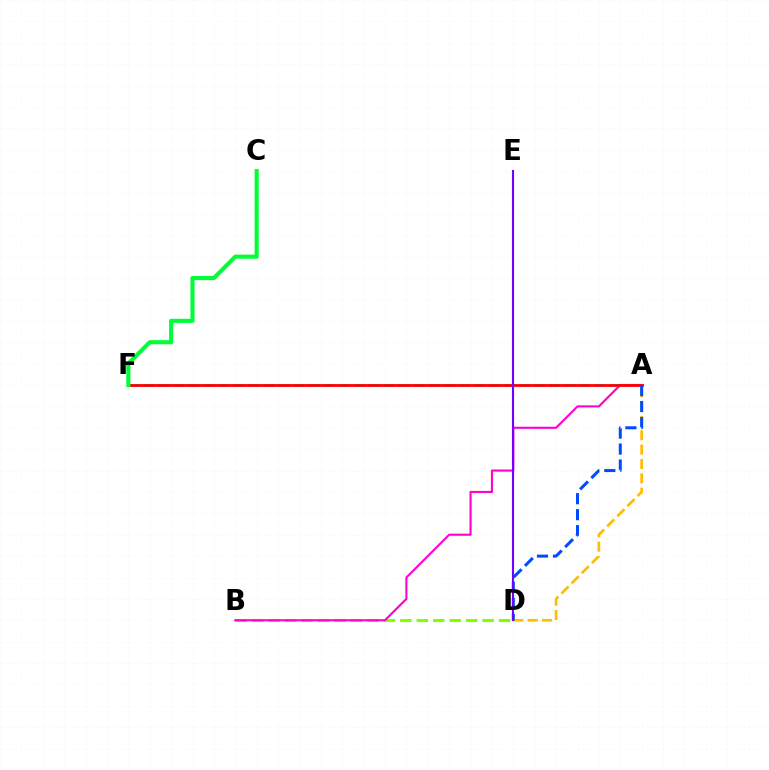{('A', 'F'): [{'color': '#00fff6', 'line_style': 'dashed', 'thickness': 2.04}, {'color': '#ff0000', 'line_style': 'solid', 'thickness': 2.02}], ('B', 'D'): [{'color': '#84ff00', 'line_style': 'dashed', 'thickness': 2.24}], ('A', 'B'): [{'color': '#ff00cf', 'line_style': 'solid', 'thickness': 1.52}], ('A', 'D'): [{'color': '#ffbd00', 'line_style': 'dashed', 'thickness': 1.95}, {'color': '#004bff', 'line_style': 'dashed', 'thickness': 2.17}], ('C', 'F'): [{'color': '#00ff39', 'line_style': 'solid', 'thickness': 2.96}], ('D', 'E'): [{'color': '#7200ff', 'line_style': 'solid', 'thickness': 1.51}]}